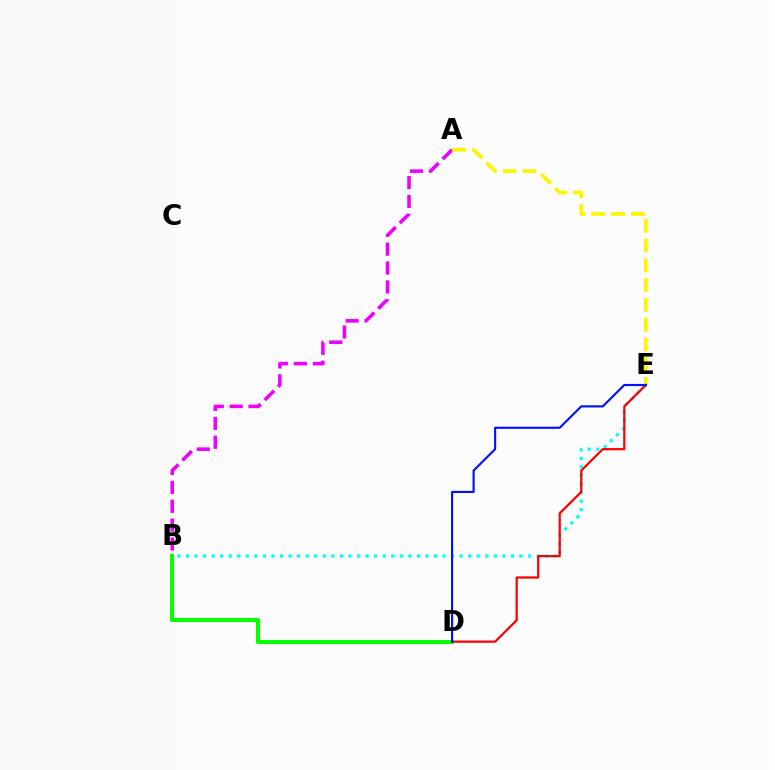{('B', 'D'): [{'color': '#08ff00', 'line_style': 'solid', 'thickness': 2.93}], ('A', 'B'): [{'color': '#ee00ff', 'line_style': 'dashed', 'thickness': 2.57}], ('B', 'E'): [{'color': '#00fff6', 'line_style': 'dotted', 'thickness': 2.32}], ('A', 'E'): [{'color': '#fcf500', 'line_style': 'dashed', 'thickness': 2.69}], ('D', 'E'): [{'color': '#ff0000', 'line_style': 'solid', 'thickness': 1.6}, {'color': '#0010ff', 'line_style': 'solid', 'thickness': 1.53}]}